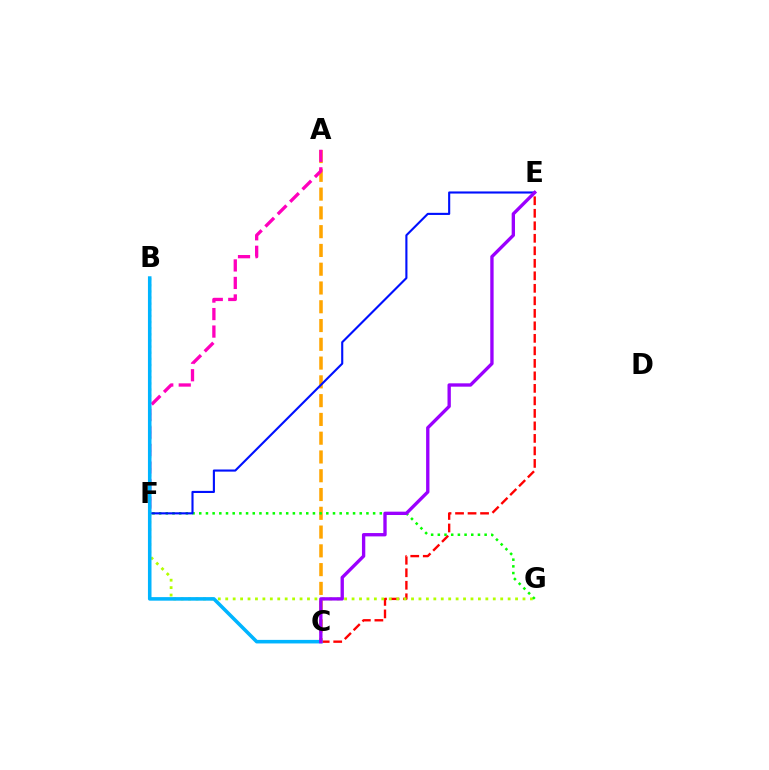{('C', 'E'): [{'color': '#ff0000', 'line_style': 'dashed', 'thickness': 1.7}, {'color': '#9b00ff', 'line_style': 'solid', 'thickness': 2.4}], ('F', 'G'): [{'color': '#b3ff00', 'line_style': 'dotted', 'thickness': 2.02}, {'color': '#08ff00', 'line_style': 'dotted', 'thickness': 1.82}], ('A', 'C'): [{'color': '#ffa500', 'line_style': 'dashed', 'thickness': 2.55}], ('B', 'F'): [{'color': '#00ff9d', 'line_style': 'dotted', 'thickness': 1.67}], ('A', 'F'): [{'color': '#ff00bd', 'line_style': 'dashed', 'thickness': 2.38}], ('E', 'F'): [{'color': '#0010ff', 'line_style': 'solid', 'thickness': 1.53}], ('B', 'C'): [{'color': '#00b5ff', 'line_style': 'solid', 'thickness': 2.56}]}